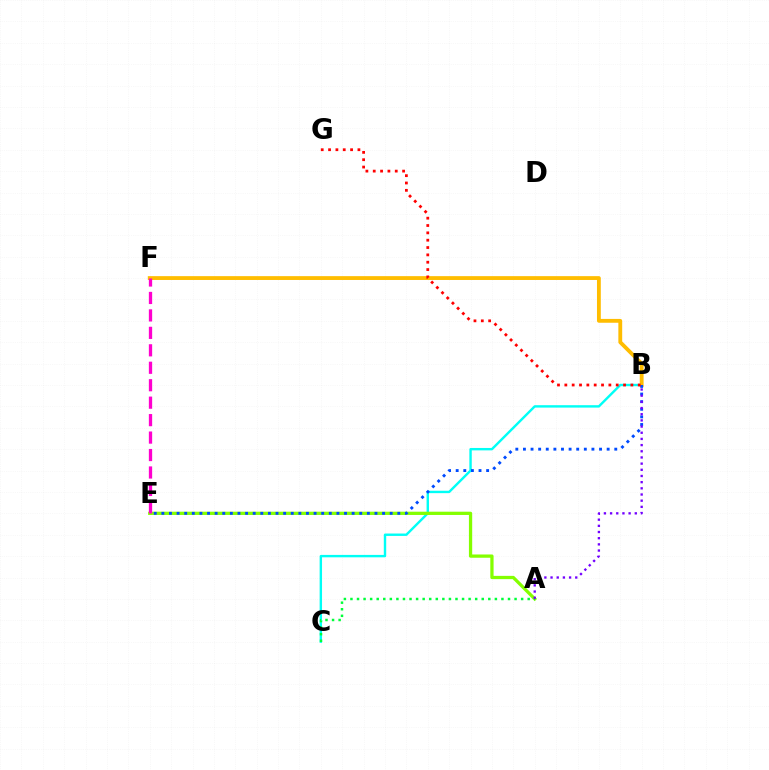{('B', 'C'): [{'color': '#00fff6', 'line_style': 'solid', 'thickness': 1.73}], ('A', 'E'): [{'color': '#84ff00', 'line_style': 'solid', 'thickness': 2.35}], ('B', 'F'): [{'color': '#ffbd00', 'line_style': 'solid', 'thickness': 2.76}], ('E', 'F'): [{'color': '#ff00cf', 'line_style': 'dashed', 'thickness': 2.37}], ('A', 'C'): [{'color': '#00ff39', 'line_style': 'dotted', 'thickness': 1.78}], ('B', 'E'): [{'color': '#004bff', 'line_style': 'dotted', 'thickness': 2.07}], ('B', 'G'): [{'color': '#ff0000', 'line_style': 'dotted', 'thickness': 1.99}], ('A', 'B'): [{'color': '#7200ff', 'line_style': 'dotted', 'thickness': 1.68}]}